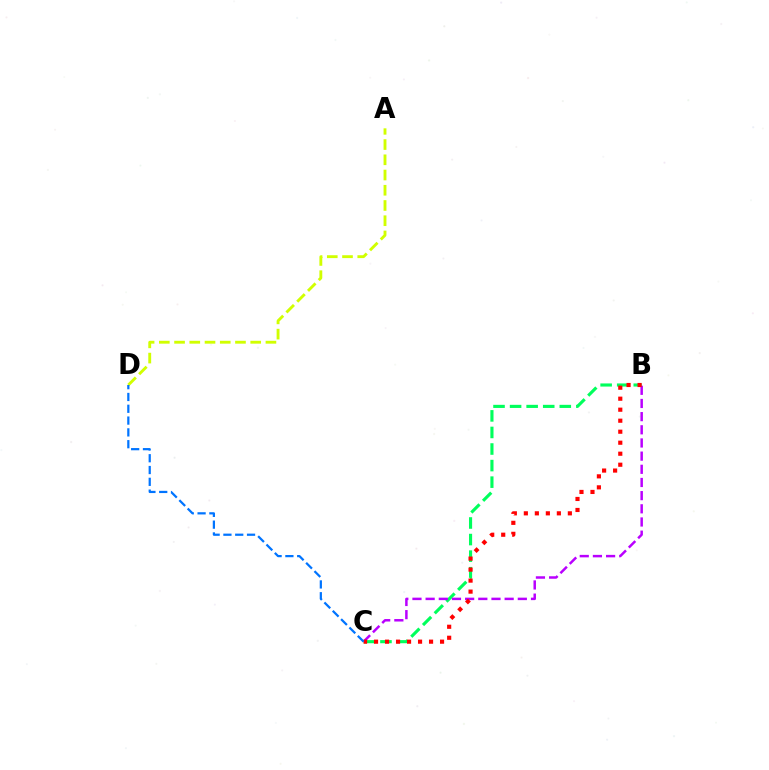{('B', 'C'): [{'color': '#00ff5c', 'line_style': 'dashed', 'thickness': 2.25}, {'color': '#b900ff', 'line_style': 'dashed', 'thickness': 1.79}, {'color': '#ff0000', 'line_style': 'dotted', 'thickness': 2.99}], ('A', 'D'): [{'color': '#d1ff00', 'line_style': 'dashed', 'thickness': 2.07}], ('C', 'D'): [{'color': '#0074ff', 'line_style': 'dashed', 'thickness': 1.6}]}